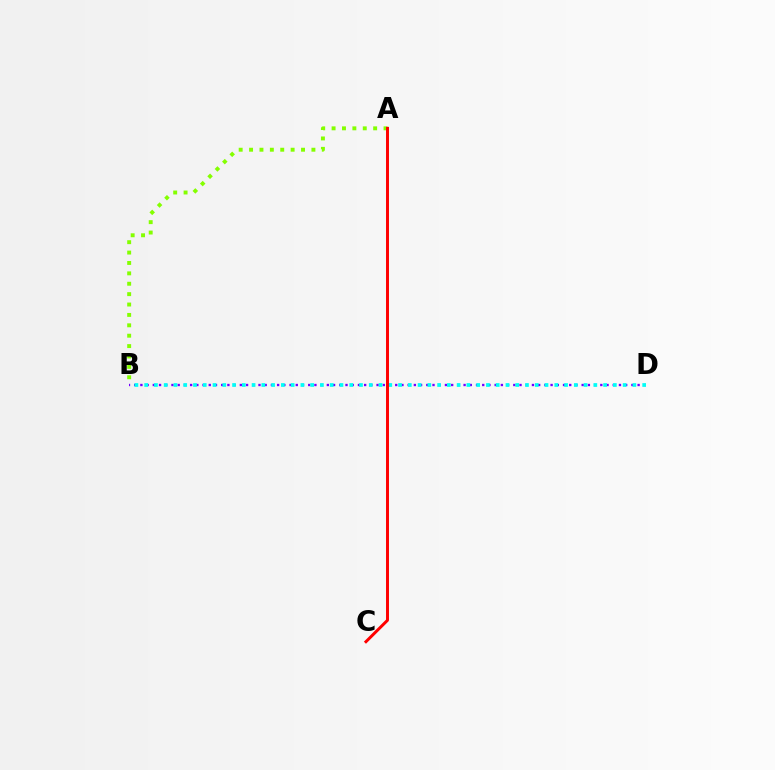{('A', 'B'): [{'color': '#84ff00', 'line_style': 'dotted', 'thickness': 2.82}], ('B', 'D'): [{'color': '#7200ff', 'line_style': 'dotted', 'thickness': 1.69}, {'color': '#00fff6', 'line_style': 'dotted', 'thickness': 2.65}], ('A', 'C'): [{'color': '#ff0000', 'line_style': 'solid', 'thickness': 2.13}]}